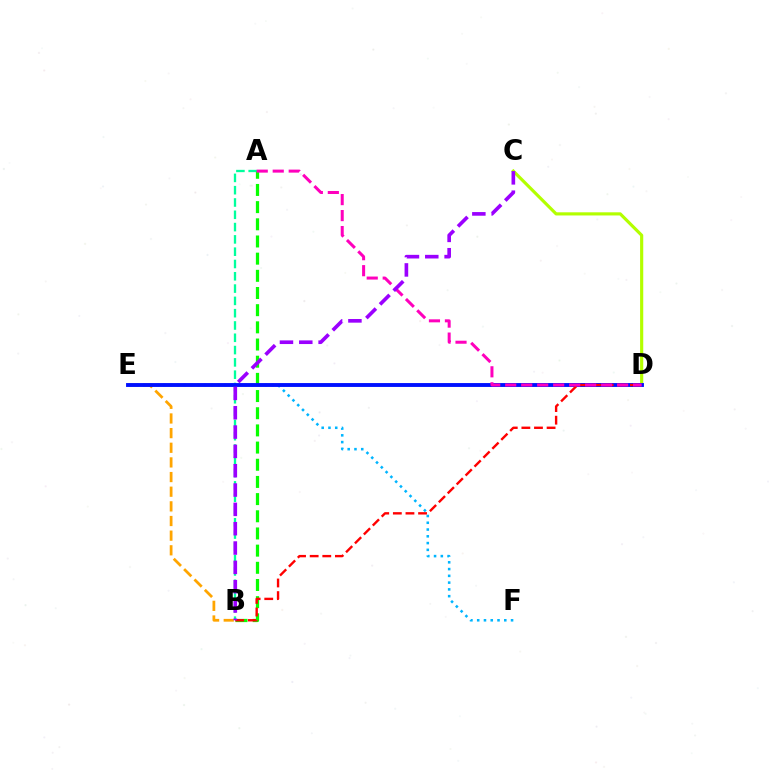{('C', 'D'): [{'color': '#b3ff00', 'line_style': 'solid', 'thickness': 2.27}], ('A', 'B'): [{'color': '#00ff9d', 'line_style': 'dashed', 'thickness': 1.67}, {'color': '#08ff00', 'line_style': 'dashed', 'thickness': 2.33}], ('B', 'E'): [{'color': '#ffa500', 'line_style': 'dashed', 'thickness': 1.99}], ('E', 'F'): [{'color': '#00b5ff', 'line_style': 'dotted', 'thickness': 1.84}], ('D', 'E'): [{'color': '#0010ff', 'line_style': 'solid', 'thickness': 2.79}], ('B', 'D'): [{'color': '#ff0000', 'line_style': 'dashed', 'thickness': 1.71}], ('A', 'D'): [{'color': '#ff00bd', 'line_style': 'dashed', 'thickness': 2.17}], ('B', 'C'): [{'color': '#9b00ff', 'line_style': 'dashed', 'thickness': 2.63}]}